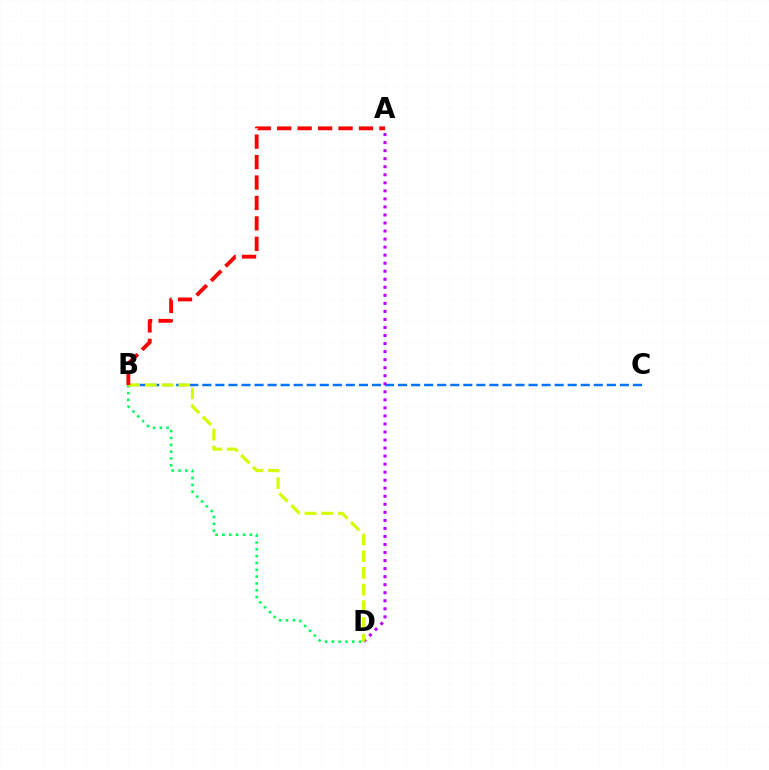{('B', 'C'): [{'color': '#0074ff', 'line_style': 'dashed', 'thickness': 1.77}], ('A', 'D'): [{'color': '#b900ff', 'line_style': 'dotted', 'thickness': 2.18}], ('B', 'D'): [{'color': '#00ff5c', 'line_style': 'dotted', 'thickness': 1.86}, {'color': '#d1ff00', 'line_style': 'dashed', 'thickness': 2.27}], ('A', 'B'): [{'color': '#ff0000', 'line_style': 'dashed', 'thickness': 2.78}]}